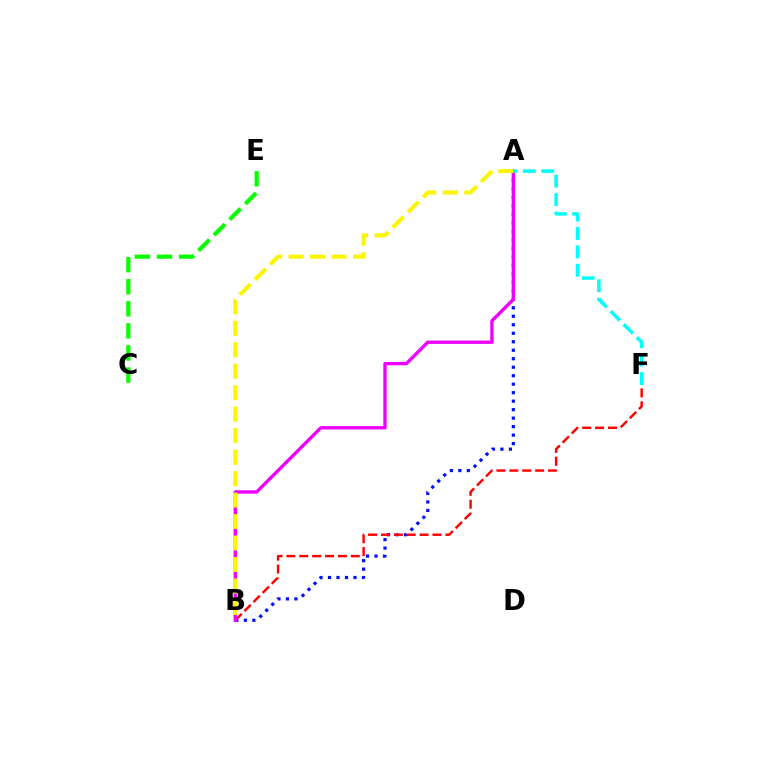{('C', 'E'): [{'color': '#08ff00', 'line_style': 'dashed', 'thickness': 3.0}], ('A', 'B'): [{'color': '#0010ff', 'line_style': 'dotted', 'thickness': 2.31}, {'color': '#ee00ff', 'line_style': 'solid', 'thickness': 2.41}, {'color': '#fcf500', 'line_style': 'dashed', 'thickness': 2.92}], ('B', 'F'): [{'color': '#ff0000', 'line_style': 'dashed', 'thickness': 1.75}], ('A', 'F'): [{'color': '#00fff6', 'line_style': 'dashed', 'thickness': 2.5}]}